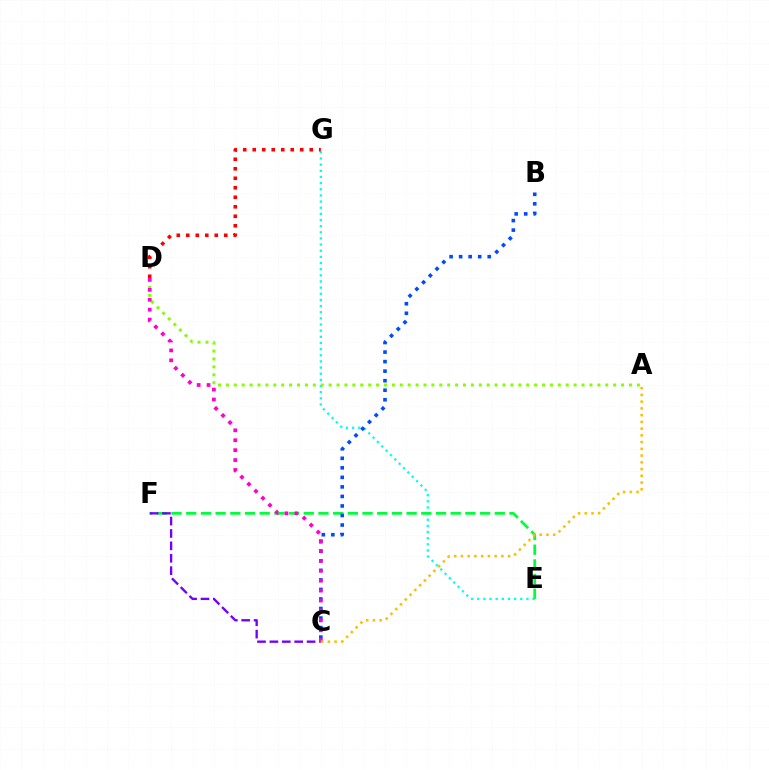{('E', 'G'): [{'color': '#00fff6', 'line_style': 'dotted', 'thickness': 1.67}], ('E', 'F'): [{'color': '#00ff39', 'line_style': 'dashed', 'thickness': 2.0}], ('C', 'F'): [{'color': '#7200ff', 'line_style': 'dashed', 'thickness': 1.68}], ('D', 'G'): [{'color': '#ff0000', 'line_style': 'dotted', 'thickness': 2.58}], ('A', 'D'): [{'color': '#84ff00', 'line_style': 'dotted', 'thickness': 2.15}], ('B', 'C'): [{'color': '#004bff', 'line_style': 'dotted', 'thickness': 2.59}], ('C', 'D'): [{'color': '#ff00cf', 'line_style': 'dotted', 'thickness': 2.69}], ('A', 'C'): [{'color': '#ffbd00', 'line_style': 'dotted', 'thickness': 1.83}]}